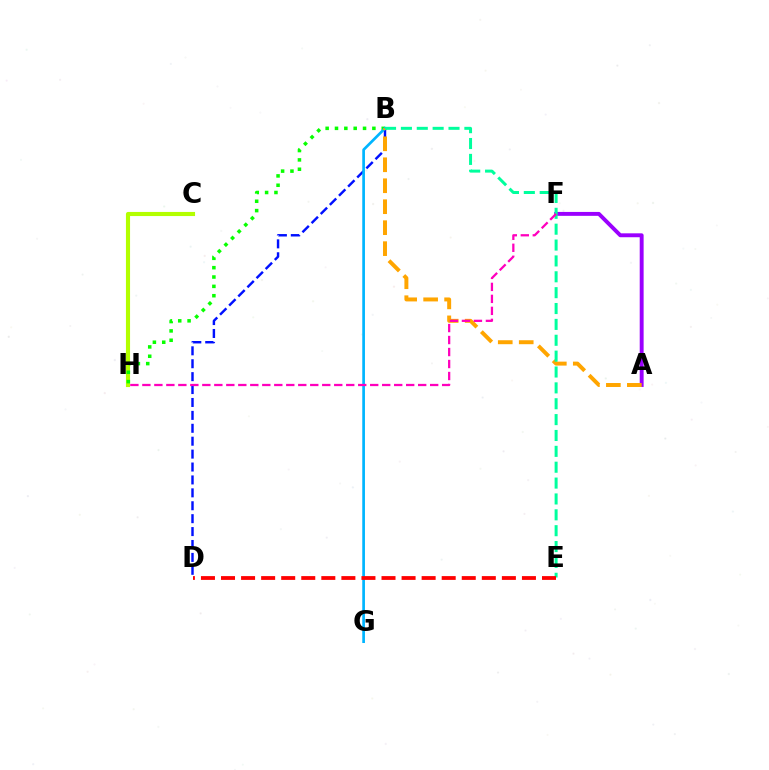{('B', 'D'): [{'color': '#0010ff', 'line_style': 'dashed', 'thickness': 1.75}], ('C', 'H'): [{'color': '#b3ff00', 'line_style': 'solid', 'thickness': 2.96}], ('B', 'H'): [{'color': '#08ff00', 'line_style': 'dotted', 'thickness': 2.54}], ('A', 'F'): [{'color': '#9b00ff', 'line_style': 'solid', 'thickness': 2.81}], ('B', 'G'): [{'color': '#00b5ff', 'line_style': 'solid', 'thickness': 1.94}], ('A', 'B'): [{'color': '#ffa500', 'line_style': 'dashed', 'thickness': 2.85}], ('B', 'E'): [{'color': '#00ff9d', 'line_style': 'dashed', 'thickness': 2.16}], ('D', 'E'): [{'color': '#ff0000', 'line_style': 'dashed', 'thickness': 2.73}], ('F', 'H'): [{'color': '#ff00bd', 'line_style': 'dashed', 'thickness': 1.63}]}